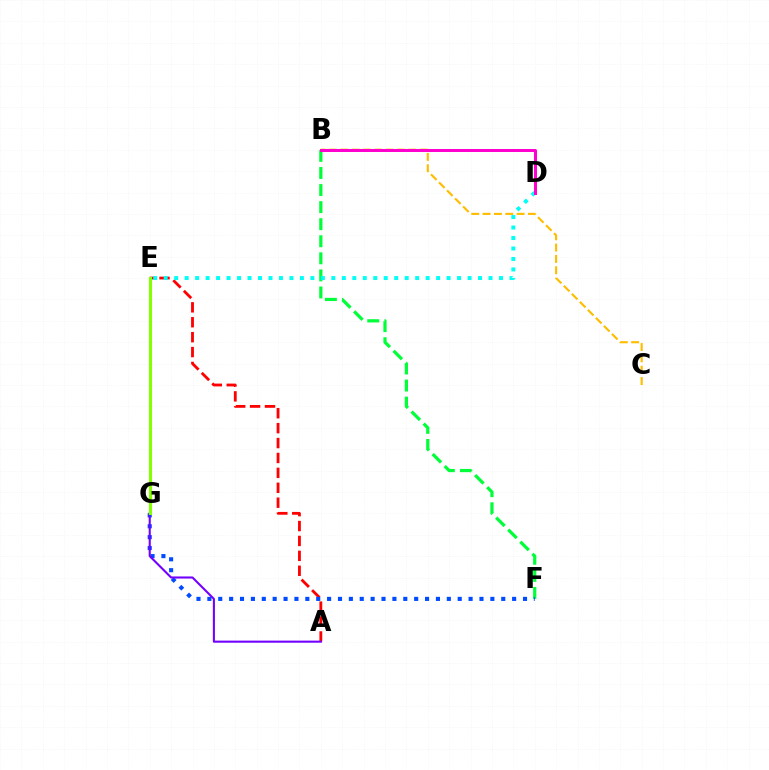{('B', 'F'): [{'color': '#00ff39', 'line_style': 'dashed', 'thickness': 2.32}], ('A', 'E'): [{'color': '#ff0000', 'line_style': 'dashed', 'thickness': 2.03}], ('B', 'C'): [{'color': '#ffbd00', 'line_style': 'dashed', 'thickness': 1.54}], ('D', 'E'): [{'color': '#00fff6', 'line_style': 'dotted', 'thickness': 2.85}], ('F', 'G'): [{'color': '#004bff', 'line_style': 'dotted', 'thickness': 2.96}], ('A', 'G'): [{'color': '#7200ff', 'line_style': 'solid', 'thickness': 1.5}], ('B', 'D'): [{'color': '#ff00cf', 'line_style': 'solid', 'thickness': 2.14}], ('E', 'G'): [{'color': '#84ff00', 'line_style': 'solid', 'thickness': 2.22}]}